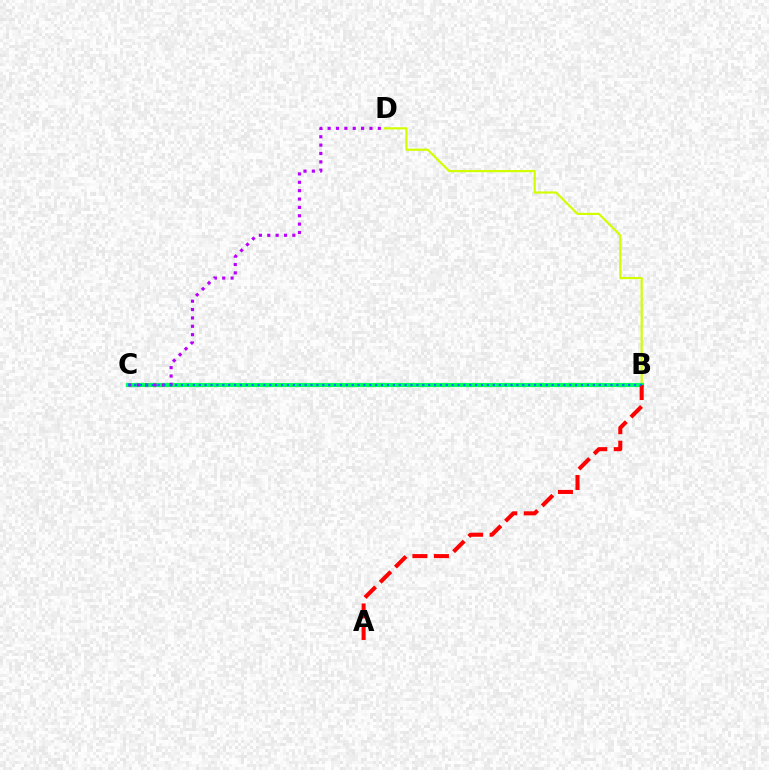{('B', 'D'): [{'color': '#d1ff00', 'line_style': 'solid', 'thickness': 1.58}], ('B', 'C'): [{'color': '#00ff5c', 'line_style': 'solid', 'thickness': 2.99}, {'color': '#0074ff', 'line_style': 'dotted', 'thickness': 1.6}], ('A', 'B'): [{'color': '#ff0000', 'line_style': 'dashed', 'thickness': 2.92}], ('C', 'D'): [{'color': '#b900ff', 'line_style': 'dotted', 'thickness': 2.27}]}